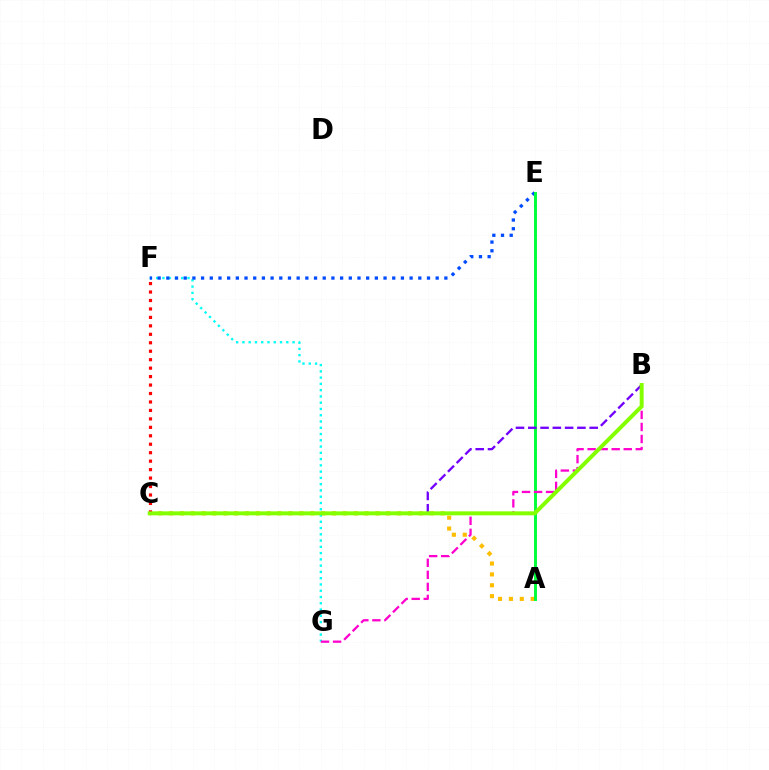{('A', 'C'): [{'color': '#ffbd00', 'line_style': 'dotted', 'thickness': 2.95}], ('F', 'G'): [{'color': '#00fff6', 'line_style': 'dotted', 'thickness': 1.7}], ('E', 'F'): [{'color': '#004bff', 'line_style': 'dotted', 'thickness': 2.36}], ('A', 'E'): [{'color': '#00ff39', 'line_style': 'solid', 'thickness': 2.11}], ('B', 'G'): [{'color': '#ff00cf', 'line_style': 'dashed', 'thickness': 1.64}], ('B', 'C'): [{'color': '#7200ff', 'line_style': 'dashed', 'thickness': 1.67}, {'color': '#84ff00', 'line_style': 'solid', 'thickness': 2.87}], ('C', 'F'): [{'color': '#ff0000', 'line_style': 'dotted', 'thickness': 2.3}]}